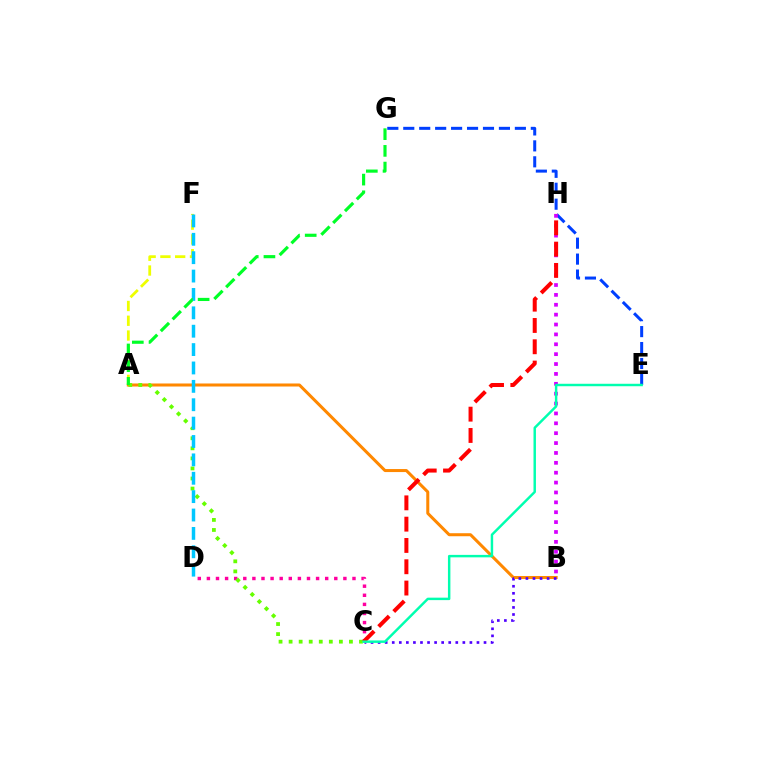{('A', 'F'): [{'color': '#eeff00', 'line_style': 'dashed', 'thickness': 2.01}], ('A', 'B'): [{'color': '#ff8800', 'line_style': 'solid', 'thickness': 2.18}], ('E', 'G'): [{'color': '#003fff', 'line_style': 'dashed', 'thickness': 2.17}], ('B', 'H'): [{'color': '#d600ff', 'line_style': 'dotted', 'thickness': 2.68}], ('B', 'C'): [{'color': '#4f00ff', 'line_style': 'dotted', 'thickness': 1.92}], ('C', 'D'): [{'color': '#ff00a0', 'line_style': 'dotted', 'thickness': 2.47}], ('A', 'C'): [{'color': '#66ff00', 'line_style': 'dotted', 'thickness': 2.73}], ('C', 'H'): [{'color': '#ff0000', 'line_style': 'dashed', 'thickness': 2.89}], ('D', 'F'): [{'color': '#00c7ff', 'line_style': 'dashed', 'thickness': 2.5}], ('C', 'E'): [{'color': '#00ffaf', 'line_style': 'solid', 'thickness': 1.77}], ('A', 'G'): [{'color': '#00ff27', 'line_style': 'dashed', 'thickness': 2.27}]}